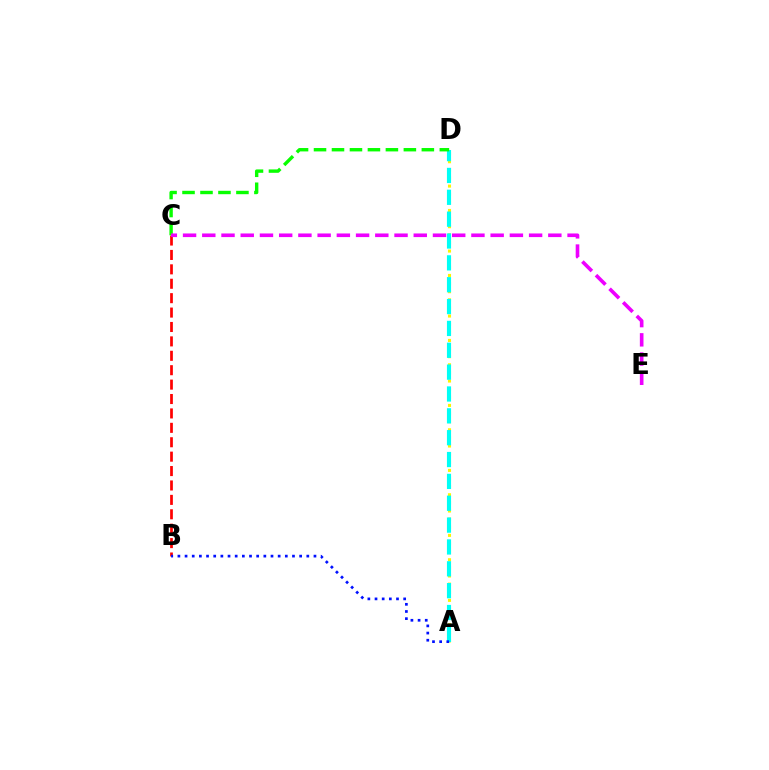{('A', 'D'): [{'color': '#fcf500', 'line_style': 'dotted', 'thickness': 2.21}, {'color': '#00fff6', 'line_style': 'dashed', 'thickness': 2.97}], ('B', 'C'): [{'color': '#ff0000', 'line_style': 'dashed', 'thickness': 1.96}], ('C', 'D'): [{'color': '#08ff00', 'line_style': 'dashed', 'thickness': 2.44}], ('C', 'E'): [{'color': '#ee00ff', 'line_style': 'dashed', 'thickness': 2.61}], ('A', 'B'): [{'color': '#0010ff', 'line_style': 'dotted', 'thickness': 1.95}]}